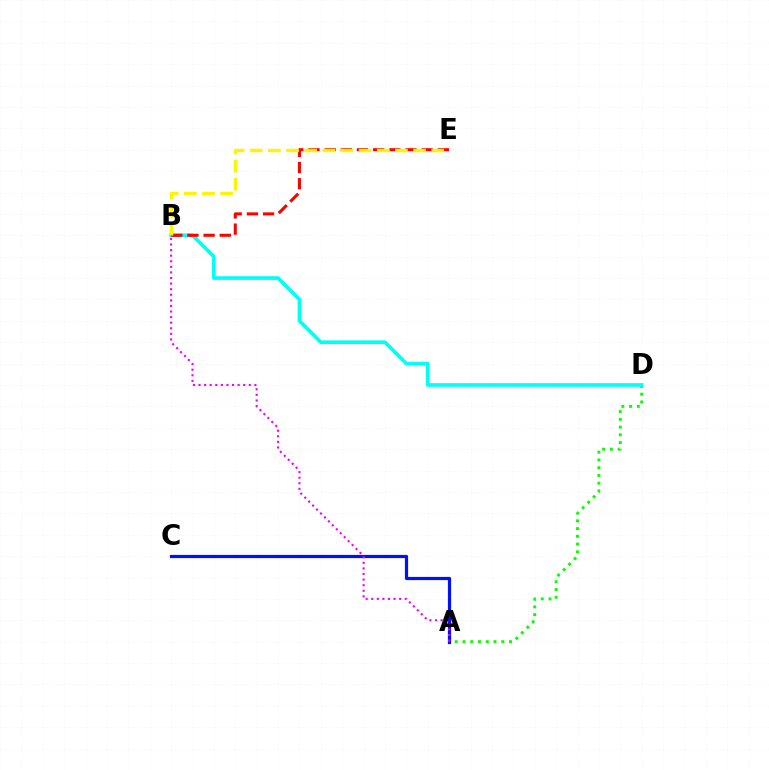{('A', 'D'): [{'color': '#08ff00', 'line_style': 'dotted', 'thickness': 2.11}], ('A', 'C'): [{'color': '#0010ff', 'line_style': 'solid', 'thickness': 2.31}], ('B', 'D'): [{'color': '#00fff6', 'line_style': 'solid', 'thickness': 2.66}], ('B', 'E'): [{'color': '#ff0000', 'line_style': 'dashed', 'thickness': 2.2}, {'color': '#fcf500', 'line_style': 'dashed', 'thickness': 2.47}], ('A', 'B'): [{'color': '#ee00ff', 'line_style': 'dotted', 'thickness': 1.52}]}